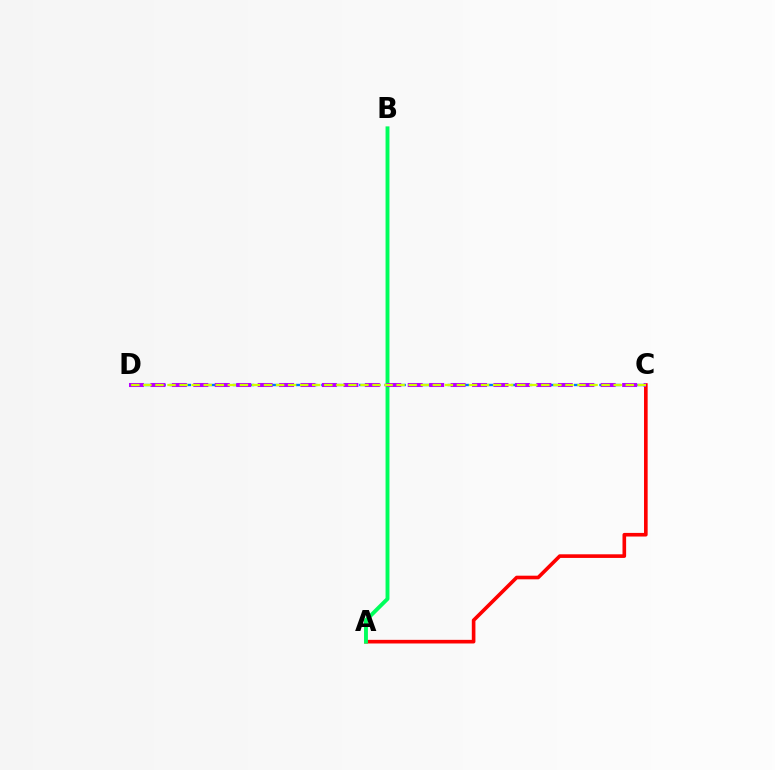{('C', 'D'): [{'color': '#0074ff', 'line_style': 'dashed', 'thickness': 1.72}, {'color': '#b900ff', 'line_style': 'dashed', 'thickness': 2.91}, {'color': '#d1ff00', 'line_style': 'dashed', 'thickness': 1.64}], ('A', 'C'): [{'color': '#ff0000', 'line_style': 'solid', 'thickness': 2.61}], ('A', 'B'): [{'color': '#00ff5c', 'line_style': 'solid', 'thickness': 2.8}]}